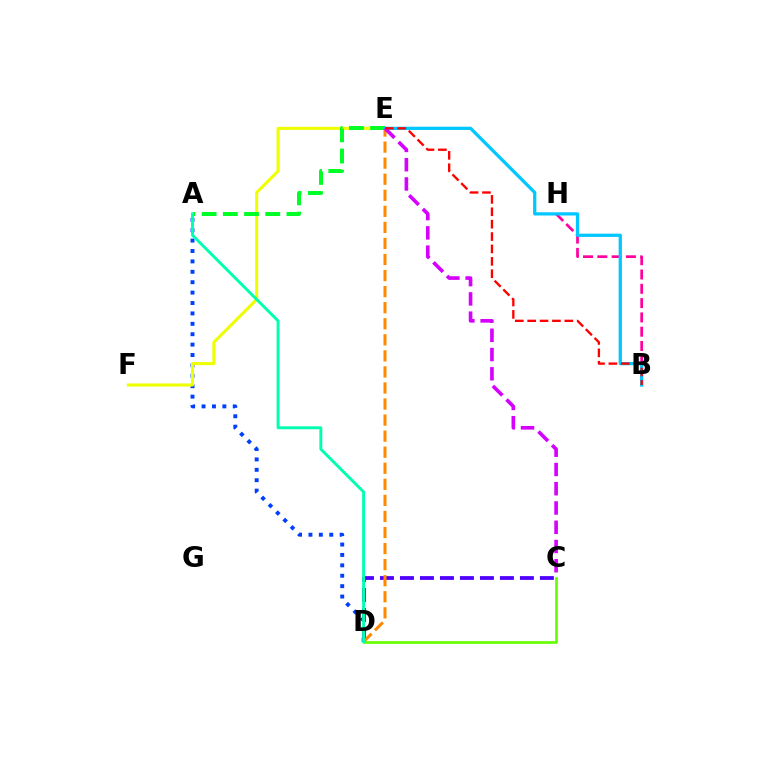{('A', 'D'): [{'color': '#003fff', 'line_style': 'dotted', 'thickness': 2.83}, {'color': '#00ffaf', 'line_style': 'solid', 'thickness': 2.1}], ('C', 'D'): [{'color': '#4f00ff', 'line_style': 'dashed', 'thickness': 2.72}, {'color': '#66ff00', 'line_style': 'solid', 'thickness': 1.95}], ('E', 'F'): [{'color': '#eeff00', 'line_style': 'solid', 'thickness': 2.21}], ('D', 'E'): [{'color': '#ff8800', 'line_style': 'dashed', 'thickness': 2.18}], ('A', 'E'): [{'color': '#00ff27', 'line_style': 'dashed', 'thickness': 2.88}], ('B', 'H'): [{'color': '#ff00a0', 'line_style': 'dashed', 'thickness': 1.94}], ('B', 'E'): [{'color': '#00c7ff', 'line_style': 'solid', 'thickness': 2.33}, {'color': '#ff0000', 'line_style': 'dashed', 'thickness': 1.68}], ('C', 'E'): [{'color': '#d600ff', 'line_style': 'dashed', 'thickness': 2.62}]}